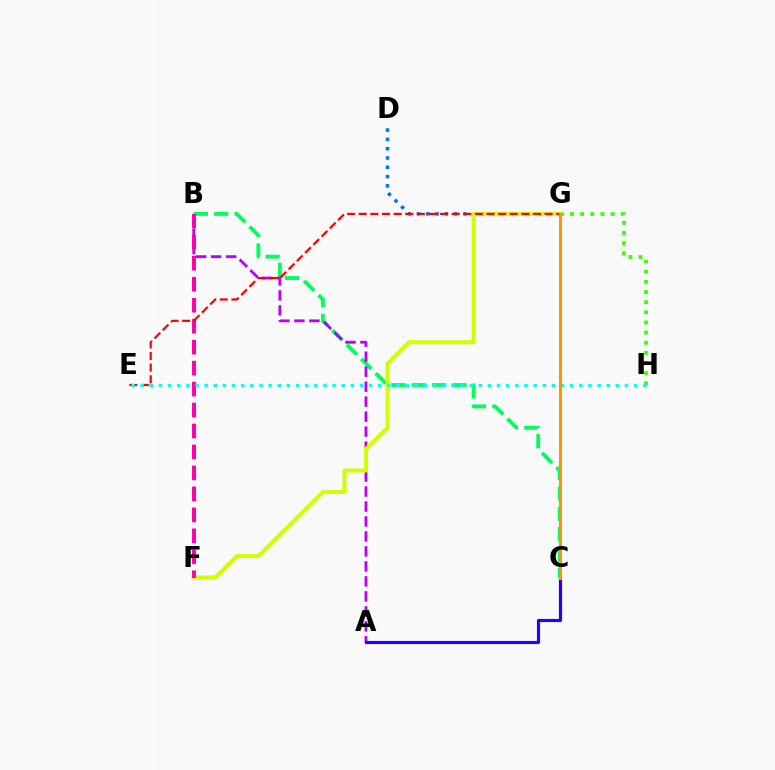{('G', 'H'): [{'color': '#3dff00', 'line_style': 'dotted', 'thickness': 2.75}], ('B', 'C'): [{'color': '#00ff5c', 'line_style': 'dashed', 'thickness': 2.77}], ('D', 'G'): [{'color': '#0074ff', 'line_style': 'dotted', 'thickness': 2.53}], ('A', 'B'): [{'color': '#b900ff', 'line_style': 'dashed', 'thickness': 2.04}], ('F', 'G'): [{'color': '#d1ff00', 'line_style': 'solid', 'thickness': 2.88}], ('B', 'F'): [{'color': '#ff00ac', 'line_style': 'dashed', 'thickness': 2.85}], ('E', 'G'): [{'color': '#ff0000', 'line_style': 'dashed', 'thickness': 1.58}], ('A', 'C'): [{'color': '#2500ff', 'line_style': 'solid', 'thickness': 2.28}], ('E', 'H'): [{'color': '#00fff6', 'line_style': 'dotted', 'thickness': 2.48}], ('C', 'G'): [{'color': '#ff9400', 'line_style': 'solid', 'thickness': 2.19}]}